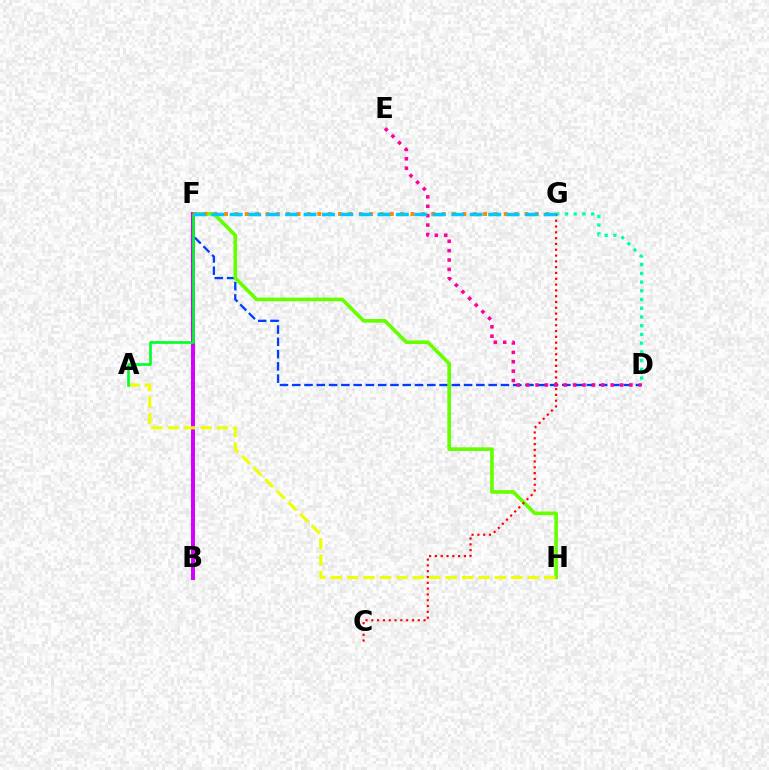{('D', 'F'): [{'color': '#003fff', 'line_style': 'dashed', 'thickness': 1.67}], ('B', 'F'): [{'color': '#4f00ff', 'line_style': 'dotted', 'thickness': 2.76}, {'color': '#d600ff', 'line_style': 'solid', 'thickness': 2.84}], ('D', 'G'): [{'color': '#00ffaf', 'line_style': 'dotted', 'thickness': 2.37}], ('F', 'H'): [{'color': '#66ff00', 'line_style': 'solid', 'thickness': 2.63}], ('A', 'H'): [{'color': '#eeff00', 'line_style': 'dashed', 'thickness': 2.23}], ('A', 'F'): [{'color': '#00ff27', 'line_style': 'solid', 'thickness': 1.9}], ('F', 'G'): [{'color': '#ff8800', 'line_style': 'dotted', 'thickness': 2.81}, {'color': '#00c7ff', 'line_style': 'dashed', 'thickness': 2.51}], ('C', 'G'): [{'color': '#ff0000', 'line_style': 'dotted', 'thickness': 1.58}], ('D', 'E'): [{'color': '#ff00a0', 'line_style': 'dotted', 'thickness': 2.55}]}